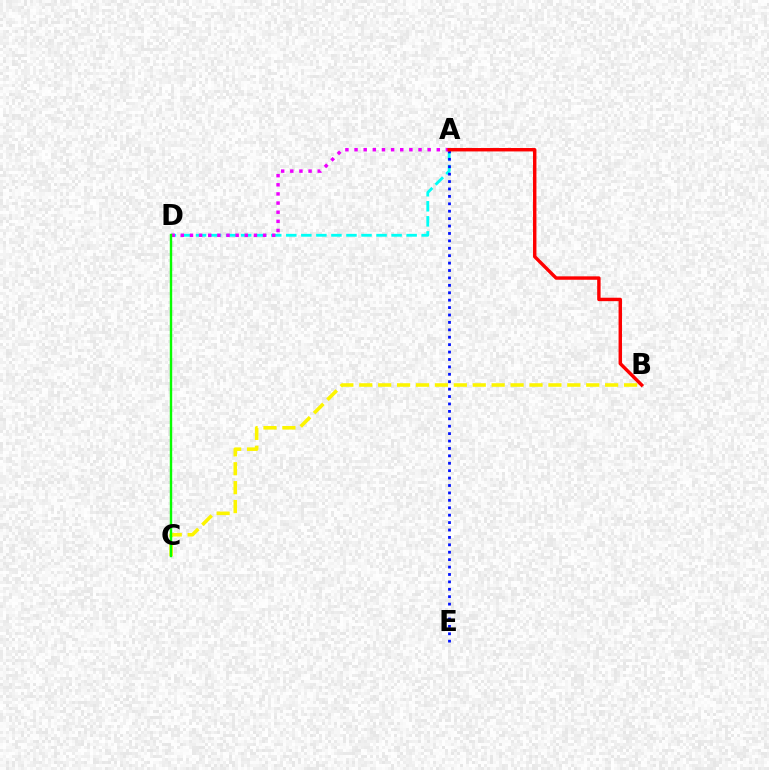{('A', 'D'): [{'color': '#00fff6', 'line_style': 'dashed', 'thickness': 2.04}, {'color': '#ee00ff', 'line_style': 'dotted', 'thickness': 2.48}], ('A', 'E'): [{'color': '#0010ff', 'line_style': 'dotted', 'thickness': 2.01}], ('A', 'B'): [{'color': '#ff0000', 'line_style': 'solid', 'thickness': 2.46}], ('B', 'C'): [{'color': '#fcf500', 'line_style': 'dashed', 'thickness': 2.57}], ('C', 'D'): [{'color': '#08ff00', 'line_style': 'solid', 'thickness': 1.74}]}